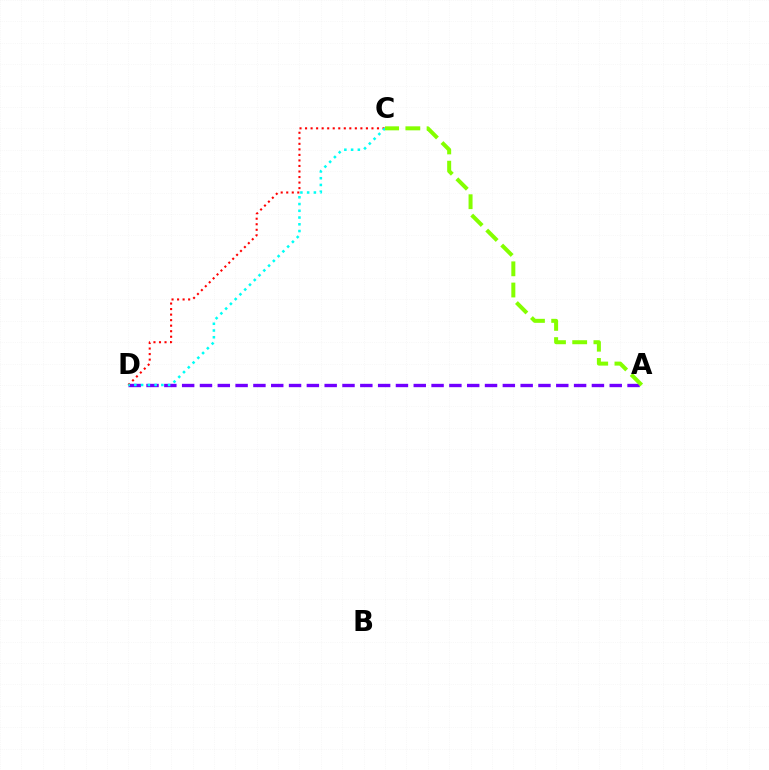{('A', 'D'): [{'color': '#7200ff', 'line_style': 'dashed', 'thickness': 2.42}], ('C', 'D'): [{'color': '#ff0000', 'line_style': 'dotted', 'thickness': 1.5}, {'color': '#00fff6', 'line_style': 'dotted', 'thickness': 1.83}], ('A', 'C'): [{'color': '#84ff00', 'line_style': 'dashed', 'thickness': 2.88}]}